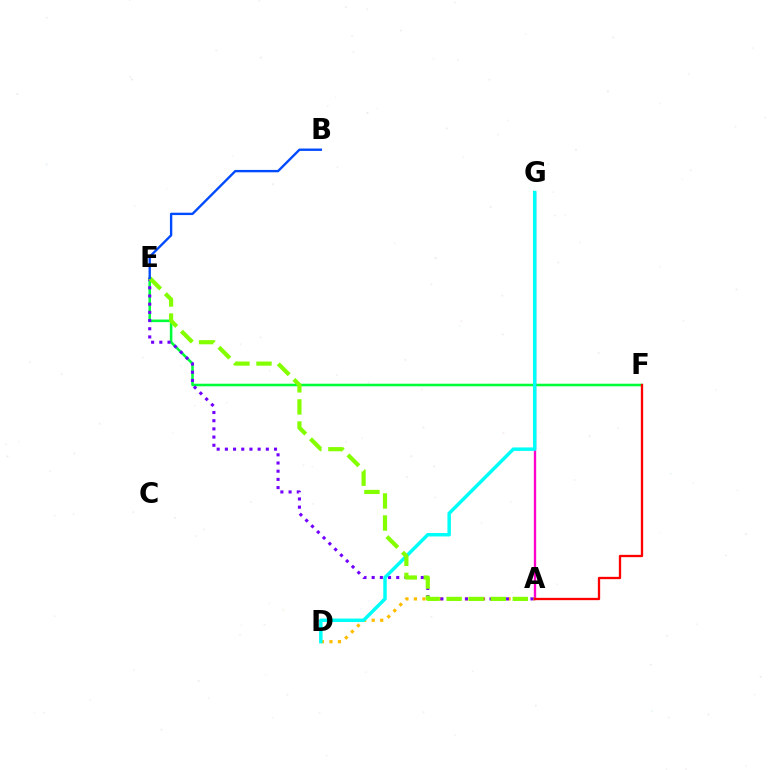{('E', 'F'): [{'color': '#00ff39', 'line_style': 'solid', 'thickness': 1.85}], ('A', 'G'): [{'color': '#ff00cf', 'line_style': 'solid', 'thickness': 1.69}], ('A', 'D'): [{'color': '#ffbd00', 'line_style': 'dotted', 'thickness': 2.31}], ('A', 'E'): [{'color': '#7200ff', 'line_style': 'dotted', 'thickness': 2.23}, {'color': '#84ff00', 'line_style': 'dashed', 'thickness': 3.0}], ('D', 'G'): [{'color': '#00fff6', 'line_style': 'solid', 'thickness': 2.49}], ('A', 'F'): [{'color': '#ff0000', 'line_style': 'solid', 'thickness': 1.66}], ('B', 'E'): [{'color': '#004bff', 'line_style': 'solid', 'thickness': 1.7}]}